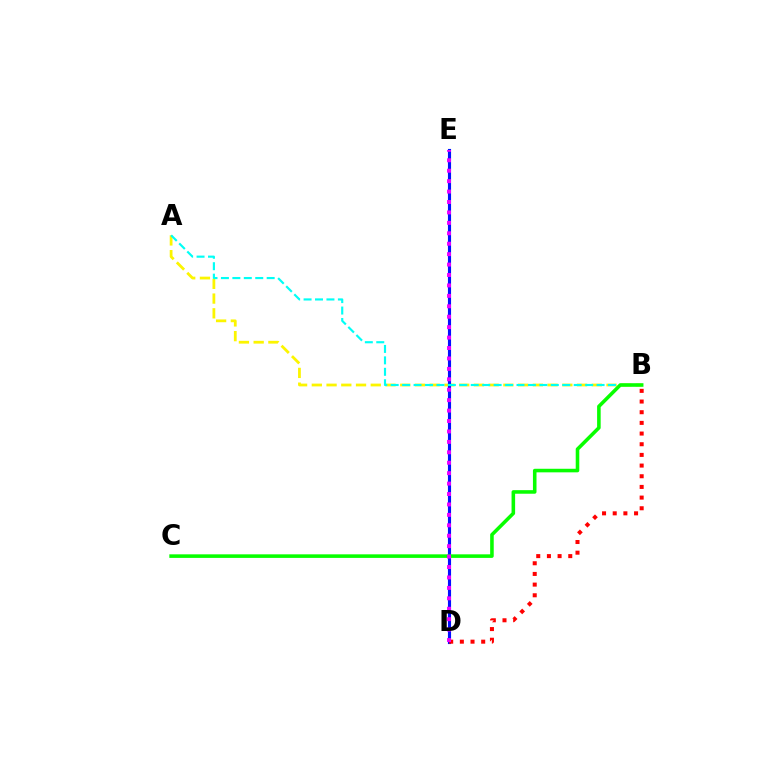{('A', 'B'): [{'color': '#fcf500', 'line_style': 'dashed', 'thickness': 2.0}, {'color': '#00fff6', 'line_style': 'dashed', 'thickness': 1.55}], ('D', 'E'): [{'color': '#0010ff', 'line_style': 'solid', 'thickness': 2.25}, {'color': '#ee00ff', 'line_style': 'dotted', 'thickness': 2.83}], ('B', 'D'): [{'color': '#ff0000', 'line_style': 'dotted', 'thickness': 2.9}], ('B', 'C'): [{'color': '#08ff00', 'line_style': 'solid', 'thickness': 2.57}]}